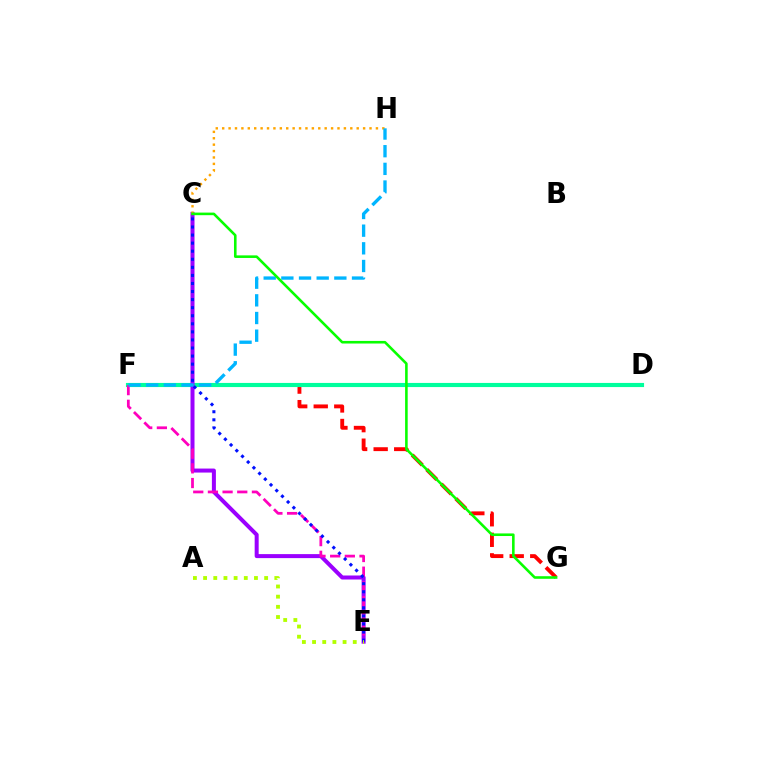{('F', 'G'): [{'color': '#ff0000', 'line_style': 'dashed', 'thickness': 2.79}], ('D', 'F'): [{'color': '#00ff9d', 'line_style': 'solid', 'thickness': 2.97}], ('C', 'E'): [{'color': '#9b00ff', 'line_style': 'solid', 'thickness': 2.88}, {'color': '#0010ff', 'line_style': 'dotted', 'thickness': 2.19}], ('E', 'F'): [{'color': '#ff00bd', 'line_style': 'dashed', 'thickness': 1.99}], ('C', 'H'): [{'color': '#ffa500', 'line_style': 'dotted', 'thickness': 1.74}], ('F', 'H'): [{'color': '#00b5ff', 'line_style': 'dashed', 'thickness': 2.4}], ('C', 'G'): [{'color': '#08ff00', 'line_style': 'solid', 'thickness': 1.87}], ('A', 'E'): [{'color': '#b3ff00', 'line_style': 'dotted', 'thickness': 2.76}]}